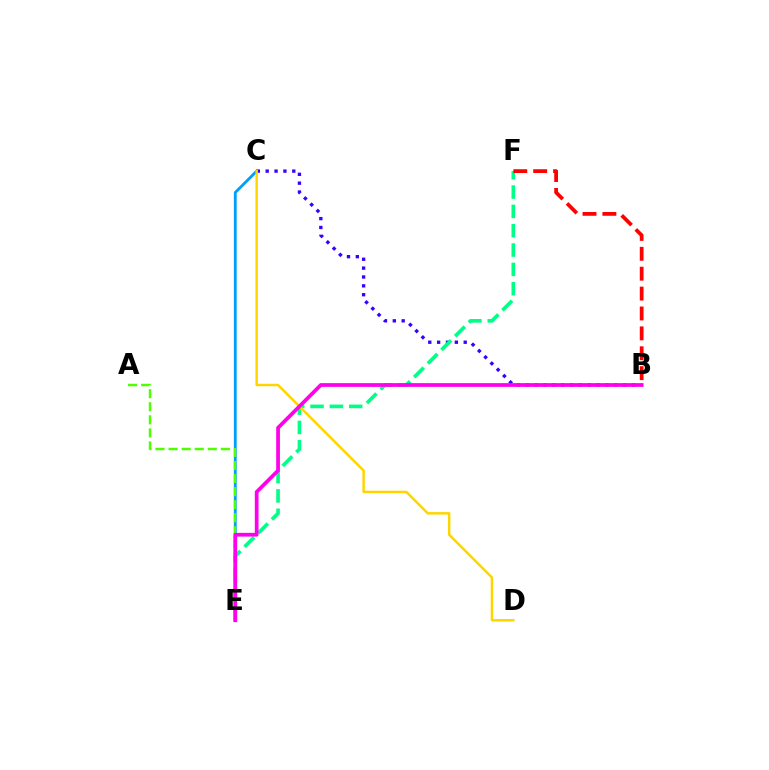{('C', 'E'): [{'color': '#009eff', 'line_style': 'solid', 'thickness': 2.02}], ('A', 'E'): [{'color': '#4fff00', 'line_style': 'dashed', 'thickness': 1.77}], ('B', 'C'): [{'color': '#3700ff', 'line_style': 'dotted', 'thickness': 2.41}], ('E', 'F'): [{'color': '#00ff86', 'line_style': 'dashed', 'thickness': 2.63}], ('C', 'D'): [{'color': '#ffd500', 'line_style': 'solid', 'thickness': 1.78}], ('B', 'E'): [{'color': '#ff00ed', 'line_style': 'solid', 'thickness': 2.7}], ('B', 'F'): [{'color': '#ff0000', 'line_style': 'dashed', 'thickness': 2.7}]}